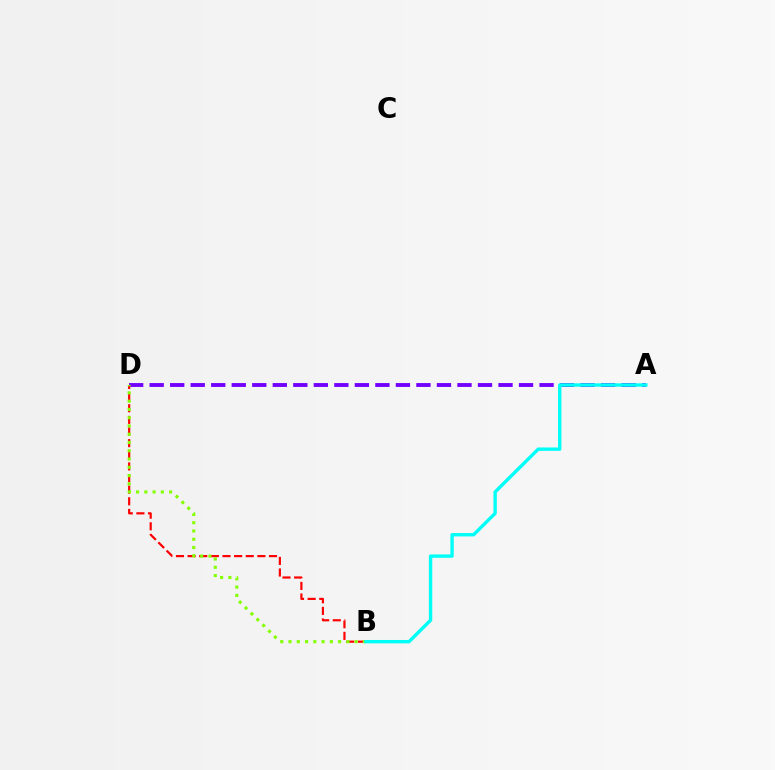{('A', 'D'): [{'color': '#7200ff', 'line_style': 'dashed', 'thickness': 2.79}], ('B', 'D'): [{'color': '#ff0000', 'line_style': 'dashed', 'thickness': 1.58}, {'color': '#84ff00', 'line_style': 'dotted', 'thickness': 2.25}], ('A', 'B'): [{'color': '#00fff6', 'line_style': 'solid', 'thickness': 2.43}]}